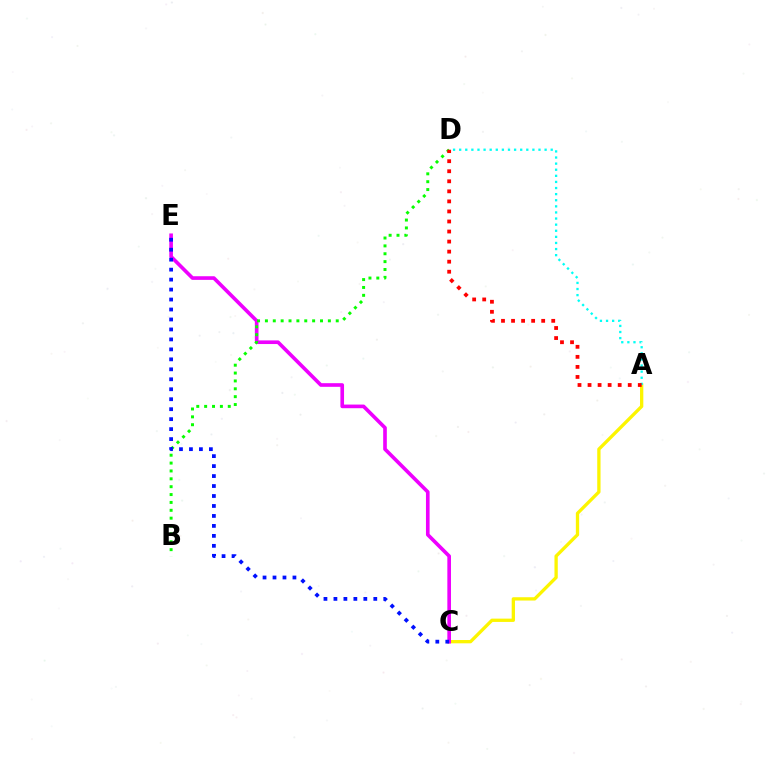{('A', 'C'): [{'color': '#fcf500', 'line_style': 'solid', 'thickness': 2.38}], ('C', 'E'): [{'color': '#ee00ff', 'line_style': 'solid', 'thickness': 2.62}, {'color': '#0010ff', 'line_style': 'dotted', 'thickness': 2.71}], ('B', 'D'): [{'color': '#08ff00', 'line_style': 'dotted', 'thickness': 2.14}], ('A', 'D'): [{'color': '#00fff6', 'line_style': 'dotted', 'thickness': 1.66}, {'color': '#ff0000', 'line_style': 'dotted', 'thickness': 2.73}]}